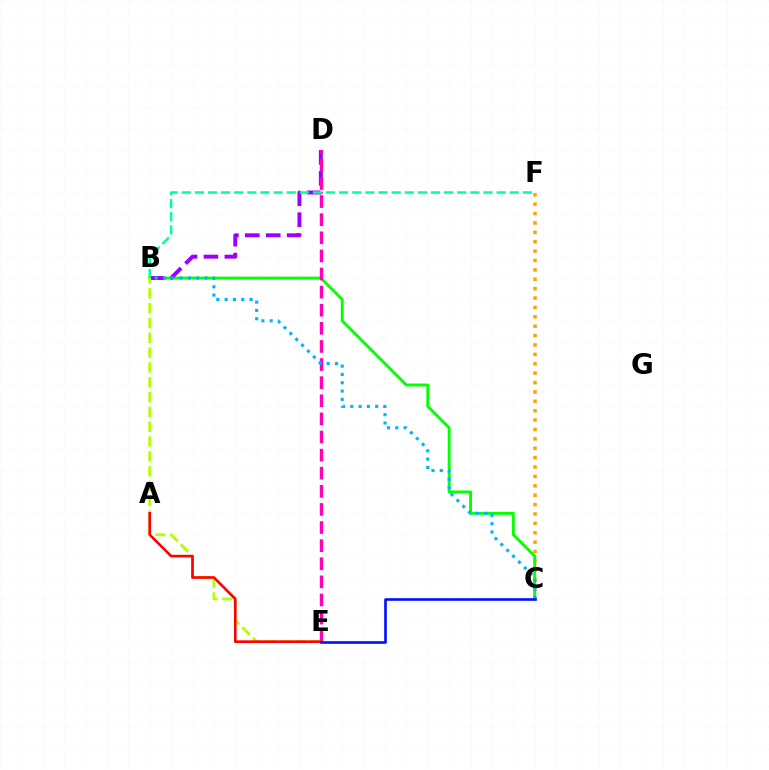{('C', 'F'): [{'color': '#ffa500', 'line_style': 'dotted', 'thickness': 2.55}], ('B', 'C'): [{'color': '#08ff00', 'line_style': 'solid', 'thickness': 2.09}, {'color': '#00b5ff', 'line_style': 'dotted', 'thickness': 2.26}], ('B', 'D'): [{'color': '#9b00ff', 'line_style': 'dashed', 'thickness': 2.84}], ('D', 'E'): [{'color': '#ff00bd', 'line_style': 'dashed', 'thickness': 2.46}], ('B', 'E'): [{'color': '#b3ff00', 'line_style': 'dashed', 'thickness': 2.01}], ('A', 'E'): [{'color': '#ff0000', 'line_style': 'solid', 'thickness': 1.89}], ('B', 'F'): [{'color': '#00ff9d', 'line_style': 'dashed', 'thickness': 1.78}], ('C', 'E'): [{'color': '#0010ff', 'line_style': 'solid', 'thickness': 1.9}]}